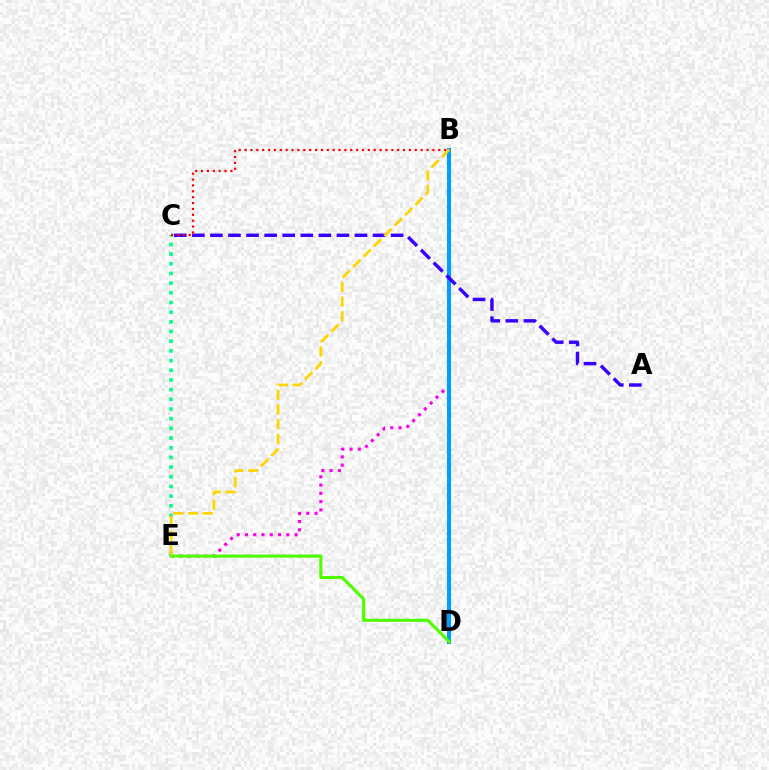{('B', 'E'): [{'color': '#ff00ed', 'line_style': 'dotted', 'thickness': 2.25}, {'color': '#ffd500', 'line_style': 'dashed', 'thickness': 2.0}], ('B', 'D'): [{'color': '#009eff', 'line_style': 'solid', 'thickness': 2.95}], ('D', 'E'): [{'color': '#4fff00', 'line_style': 'solid', 'thickness': 2.25}], ('C', 'E'): [{'color': '#00ff86', 'line_style': 'dotted', 'thickness': 2.63}], ('A', 'C'): [{'color': '#3700ff', 'line_style': 'dashed', 'thickness': 2.46}], ('B', 'C'): [{'color': '#ff0000', 'line_style': 'dotted', 'thickness': 1.59}]}